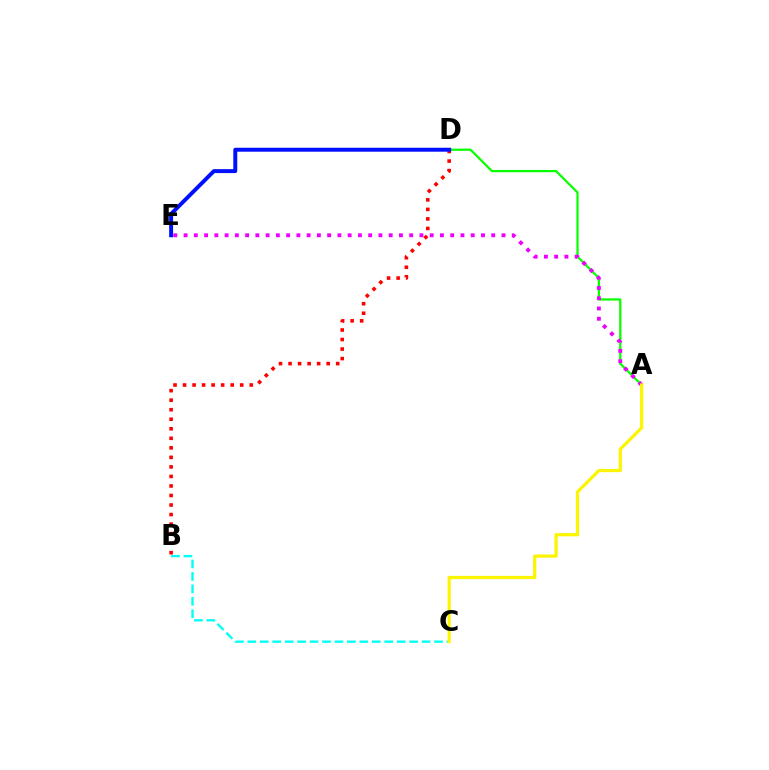{('A', 'D'): [{'color': '#08ff00', 'line_style': 'solid', 'thickness': 1.61}], ('A', 'E'): [{'color': '#ee00ff', 'line_style': 'dotted', 'thickness': 2.79}], ('B', 'C'): [{'color': '#00fff6', 'line_style': 'dashed', 'thickness': 1.69}], ('B', 'D'): [{'color': '#ff0000', 'line_style': 'dotted', 'thickness': 2.59}], ('A', 'C'): [{'color': '#fcf500', 'line_style': 'solid', 'thickness': 2.32}], ('D', 'E'): [{'color': '#0010ff', 'line_style': 'solid', 'thickness': 2.85}]}